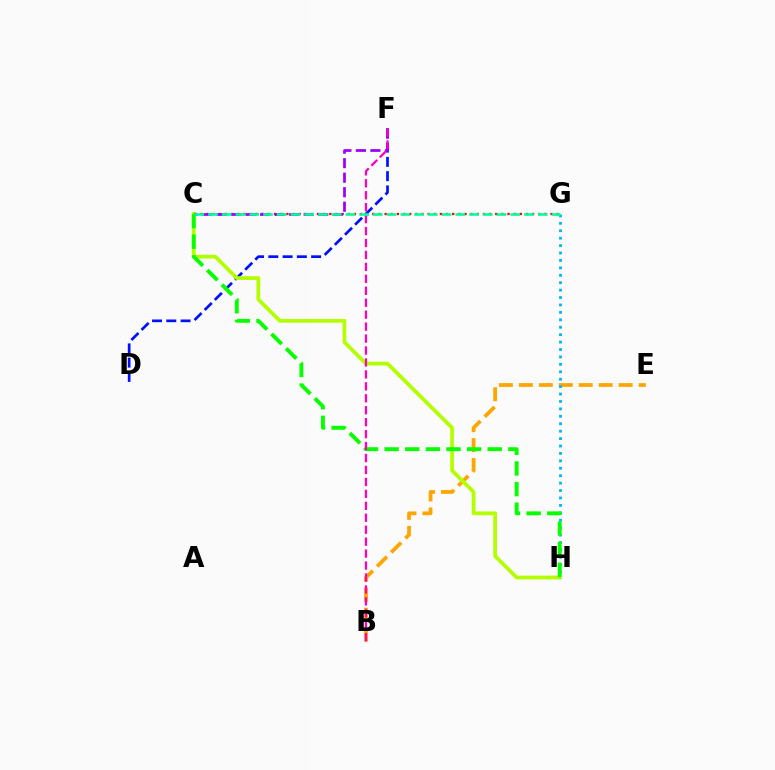{('B', 'E'): [{'color': '#ffa500', 'line_style': 'dashed', 'thickness': 2.71}], ('D', 'F'): [{'color': '#0010ff', 'line_style': 'dashed', 'thickness': 1.94}], ('C', 'H'): [{'color': '#b3ff00', 'line_style': 'solid', 'thickness': 2.7}, {'color': '#08ff00', 'line_style': 'dashed', 'thickness': 2.8}], ('C', 'G'): [{'color': '#ff0000', 'line_style': 'dotted', 'thickness': 1.67}, {'color': '#00ff9d', 'line_style': 'dashed', 'thickness': 1.87}], ('C', 'F'): [{'color': '#9b00ff', 'line_style': 'dashed', 'thickness': 1.97}], ('G', 'H'): [{'color': '#00b5ff', 'line_style': 'dotted', 'thickness': 2.02}], ('B', 'F'): [{'color': '#ff00bd', 'line_style': 'dashed', 'thickness': 1.62}]}